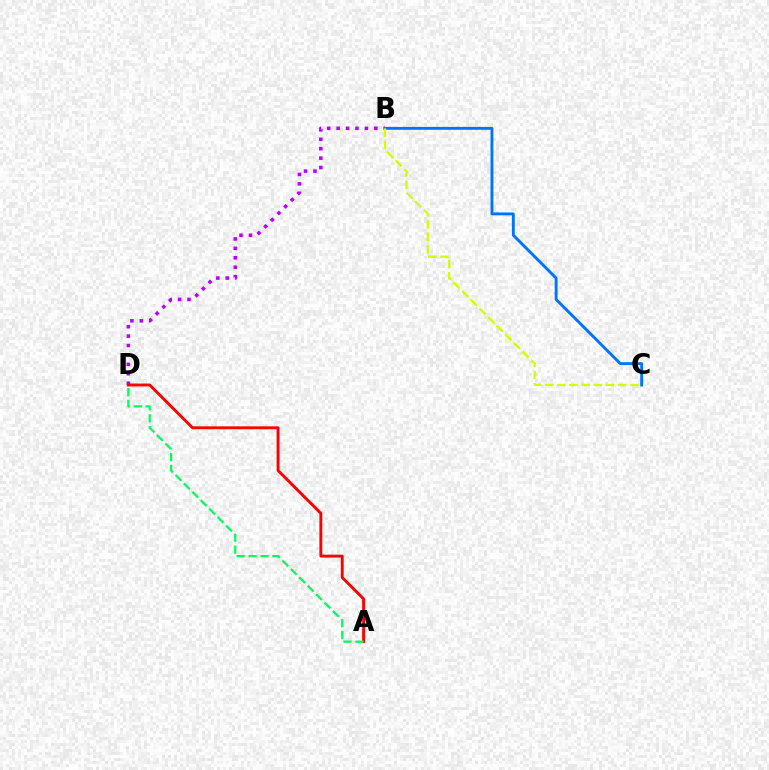{('B', 'D'): [{'color': '#b900ff', 'line_style': 'dotted', 'thickness': 2.56}], ('A', 'D'): [{'color': '#ff0000', 'line_style': 'solid', 'thickness': 2.08}, {'color': '#00ff5c', 'line_style': 'dashed', 'thickness': 1.62}], ('B', 'C'): [{'color': '#0074ff', 'line_style': 'solid', 'thickness': 2.07}, {'color': '#d1ff00', 'line_style': 'dashed', 'thickness': 1.66}]}